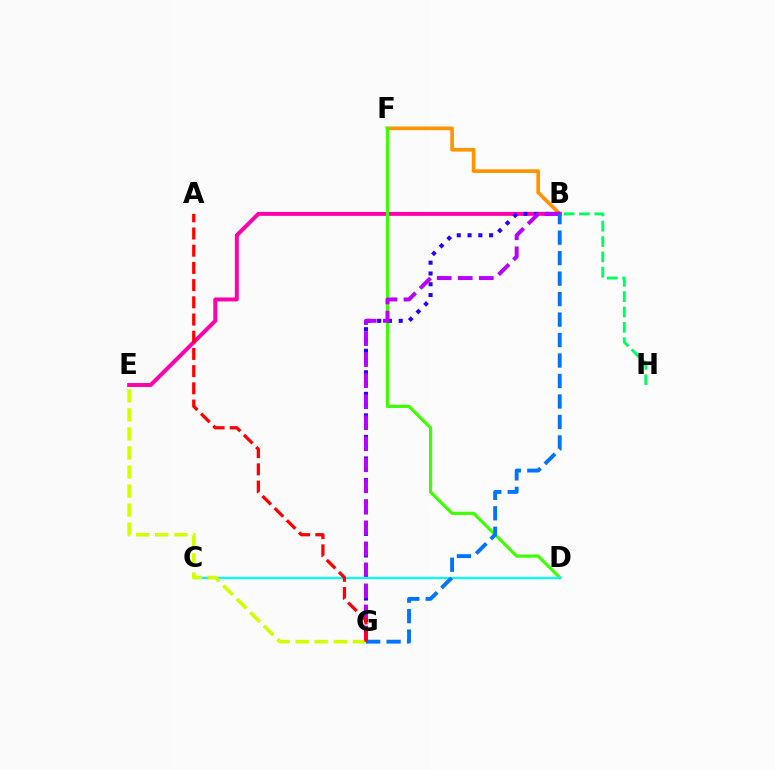{('B', 'F'): [{'color': '#ff9400', 'line_style': 'solid', 'thickness': 2.64}], ('B', 'E'): [{'color': '#ff00ac', 'line_style': 'solid', 'thickness': 2.84}], ('D', 'F'): [{'color': '#3dff00', 'line_style': 'solid', 'thickness': 2.27}], ('B', 'G'): [{'color': '#2500ff', 'line_style': 'dotted', 'thickness': 2.93}, {'color': '#b900ff', 'line_style': 'dashed', 'thickness': 2.86}, {'color': '#0074ff', 'line_style': 'dashed', 'thickness': 2.78}], ('C', 'D'): [{'color': '#00fff6', 'line_style': 'solid', 'thickness': 1.61}], ('E', 'G'): [{'color': '#d1ff00', 'line_style': 'dashed', 'thickness': 2.59}], ('B', 'H'): [{'color': '#00ff5c', 'line_style': 'dashed', 'thickness': 2.08}], ('A', 'G'): [{'color': '#ff0000', 'line_style': 'dashed', 'thickness': 2.34}]}